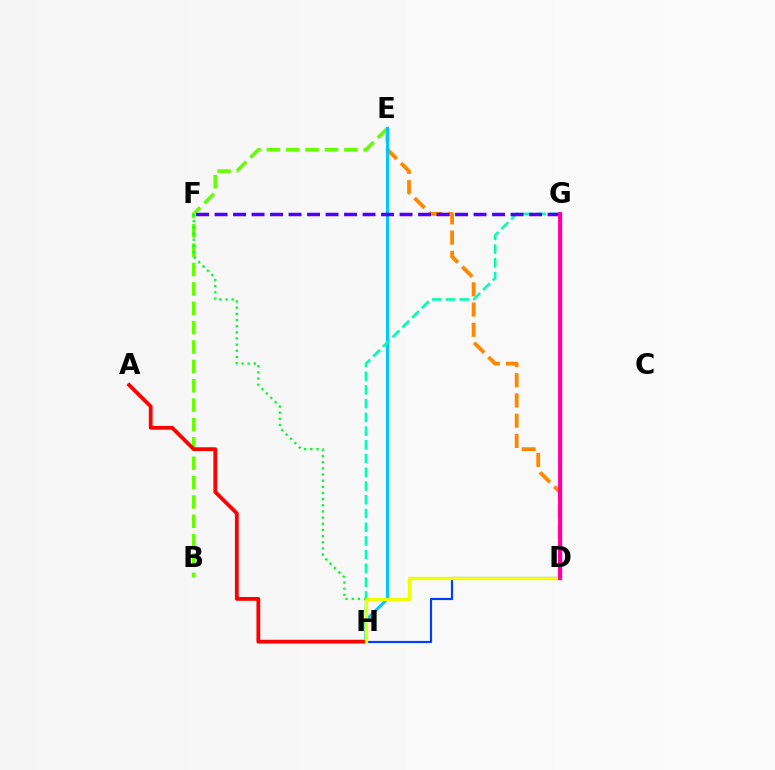{('D', 'E'): [{'color': '#ff8800', 'line_style': 'dashed', 'thickness': 2.75}], ('D', 'G'): [{'color': '#d600ff', 'line_style': 'solid', 'thickness': 2.46}, {'color': '#ff00a0', 'line_style': 'solid', 'thickness': 2.79}], ('B', 'E'): [{'color': '#66ff00', 'line_style': 'dashed', 'thickness': 2.63}], ('E', 'H'): [{'color': '#00c7ff', 'line_style': 'solid', 'thickness': 2.23}], ('G', 'H'): [{'color': '#00ffaf', 'line_style': 'dashed', 'thickness': 1.87}], ('F', 'H'): [{'color': '#00ff27', 'line_style': 'dotted', 'thickness': 1.67}], ('A', 'H'): [{'color': '#ff0000', 'line_style': 'solid', 'thickness': 2.73}], ('D', 'H'): [{'color': '#003fff', 'line_style': 'solid', 'thickness': 1.57}, {'color': '#eeff00', 'line_style': 'solid', 'thickness': 2.38}], ('F', 'G'): [{'color': '#4f00ff', 'line_style': 'dashed', 'thickness': 2.51}]}